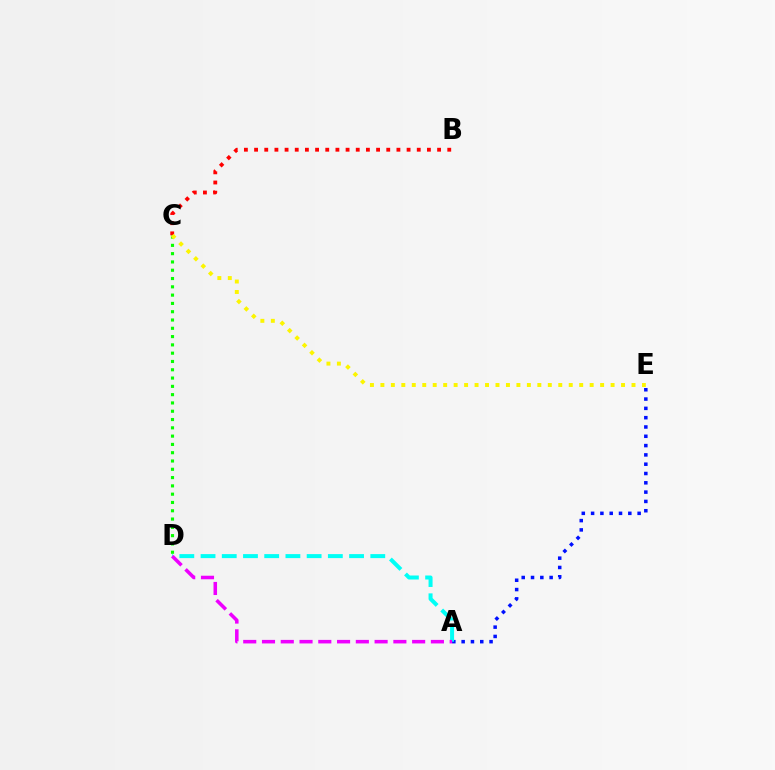{('C', 'D'): [{'color': '#08ff00', 'line_style': 'dotted', 'thickness': 2.25}], ('A', 'E'): [{'color': '#0010ff', 'line_style': 'dotted', 'thickness': 2.53}], ('A', 'D'): [{'color': '#00fff6', 'line_style': 'dashed', 'thickness': 2.88}, {'color': '#ee00ff', 'line_style': 'dashed', 'thickness': 2.55}], ('B', 'C'): [{'color': '#ff0000', 'line_style': 'dotted', 'thickness': 2.76}], ('C', 'E'): [{'color': '#fcf500', 'line_style': 'dotted', 'thickness': 2.84}]}